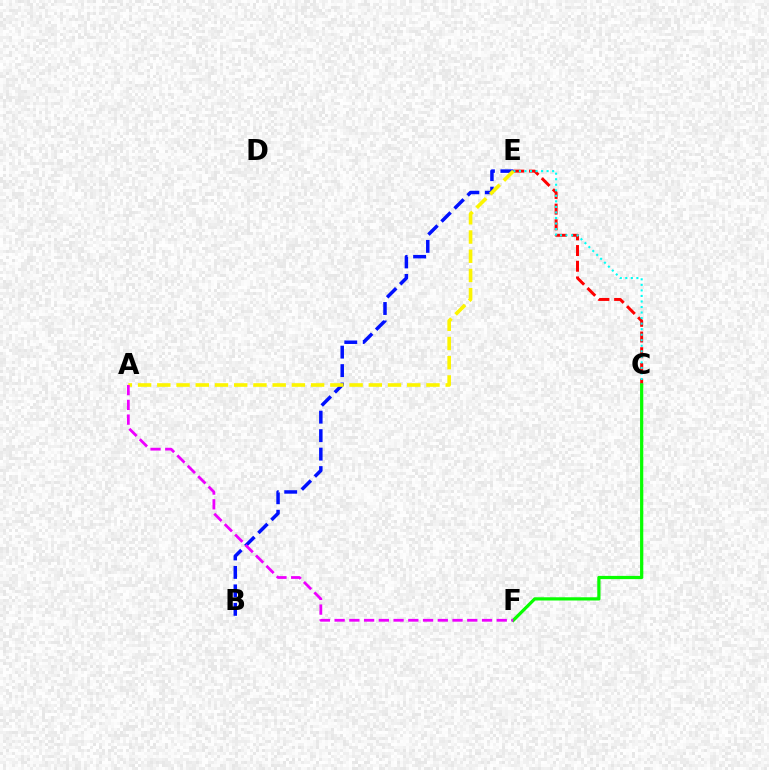{('C', 'E'): [{'color': '#ff0000', 'line_style': 'dashed', 'thickness': 2.13}, {'color': '#00fff6', 'line_style': 'dotted', 'thickness': 1.5}], ('B', 'E'): [{'color': '#0010ff', 'line_style': 'dashed', 'thickness': 2.51}], ('A', 'E'): [{'color': '#fcf500', 'line_style': 'dashed', 'thickness': 2.61}], ('C', 'F'): [{'color': '#08ff00', 'line_style': 'solid', 'thickness': 2.32}], ('A', 'F'): [{'color': '#ee00ff', 'line_style': 'dashed', 'thickness': 2.0}]}